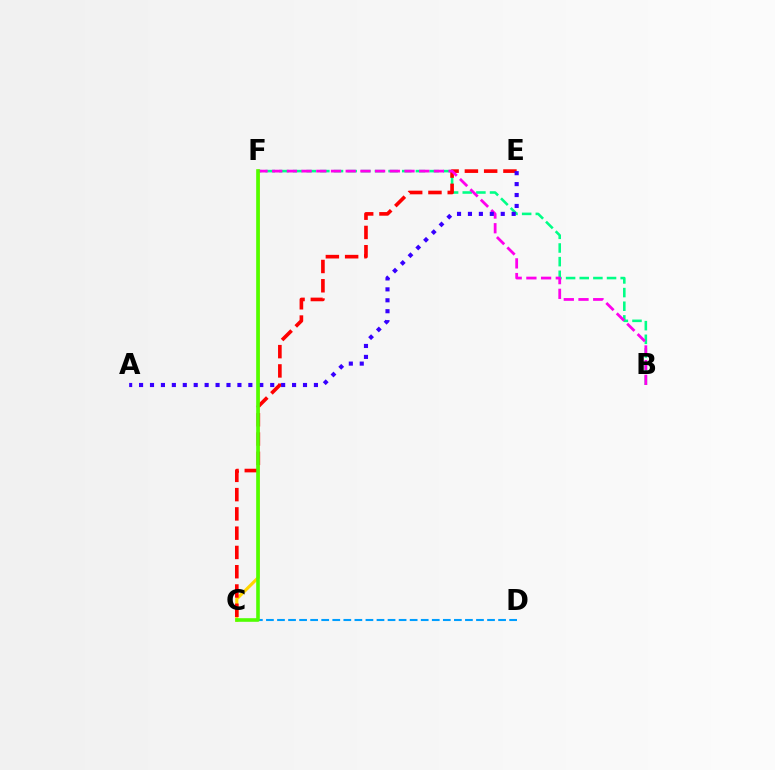{('B', 'F'): [{'color': '#00ff86', 'line_style': 'dashed', 'thickness': 1.85}, {'color': '#ff00ed', 'line_style': 'dashed', 'thickness': 2.0}], ('C', 'D'): [{'color': '#009eff', 'line_style': 'dashed', 'thickness': 1.5}], ('C', 'F'): [{'color': '#ffd500', 'line_style': 'solid', 'thickness': 2.24}, {'color': '#4fff00', 'line_style': 'solid', 'thickness': 2.59}], ('C', 'E'): [{'color': '#ff0000', 'line_style': 'dashed', 'thickness': 2.62}], ('A', 'E'): [{'color': '#3700ff', 'line_style': 'dotted', 'thickness': 2.97}]}